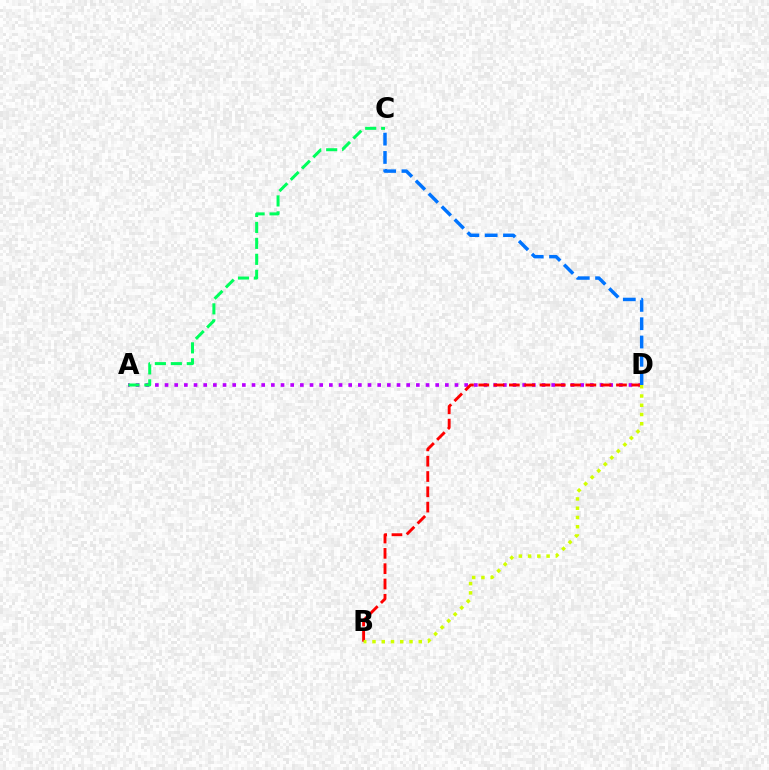{('A', 'D'): [{'color': '#b900ff', 'line_style': 'dotted', 'thickness': 2.63}], ('B', 'D'): [{'color': '#ff0000', 'line_style': 'dashed', 'thickness': 2.08}, {'color': '#d1ff00', 'line_style': 'dotted', 'thickness': 2.51}], ('C', 'D'): [{'color': '#0074ff', 'line_style': 'dashed', 'thickness': 2.49}], ('A', 'C'): [{'color': '#00ff5c', 'line_style': 'dashed', 'thickness': 2.17}]}